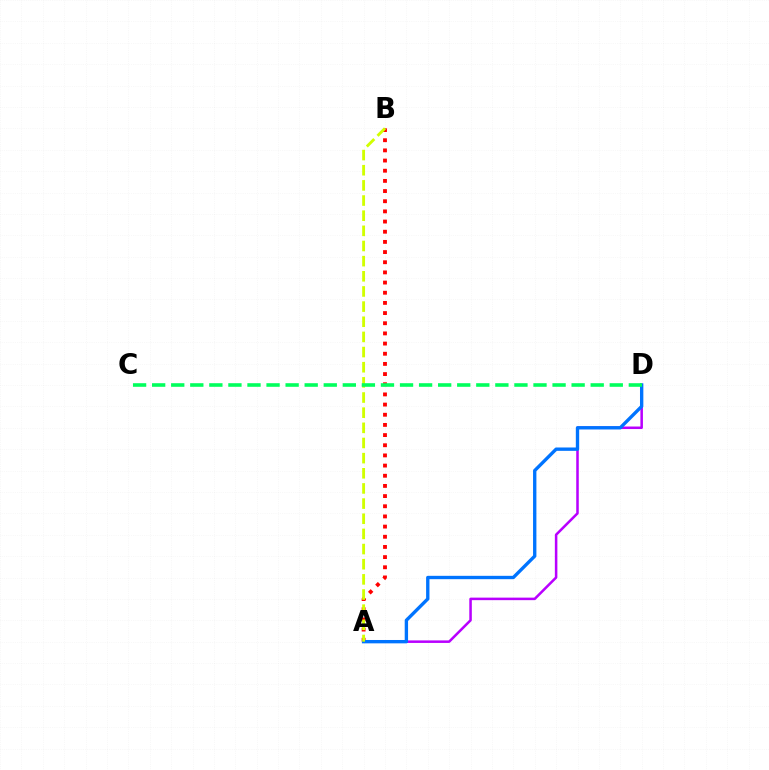{('A', 'D'): [{'color': '#b900ff', 'line_style': 'solid', 'thickness': 1.82}, {'color': '#0074ff', 'line_style': 'solid', 'thickness': 2.41}], ('A', 'B'): [{'color': '#ff0000', 'line_style': 'dotted', 'thickness': 2.76}, {'color': '#d1ff00', 'line_style': 'dashed', 'thickness': 2.06}], ('C', 'D'): [{'color': '#00ff5c', 'line_style': 'dashed', 'thickness': 2.59}]}